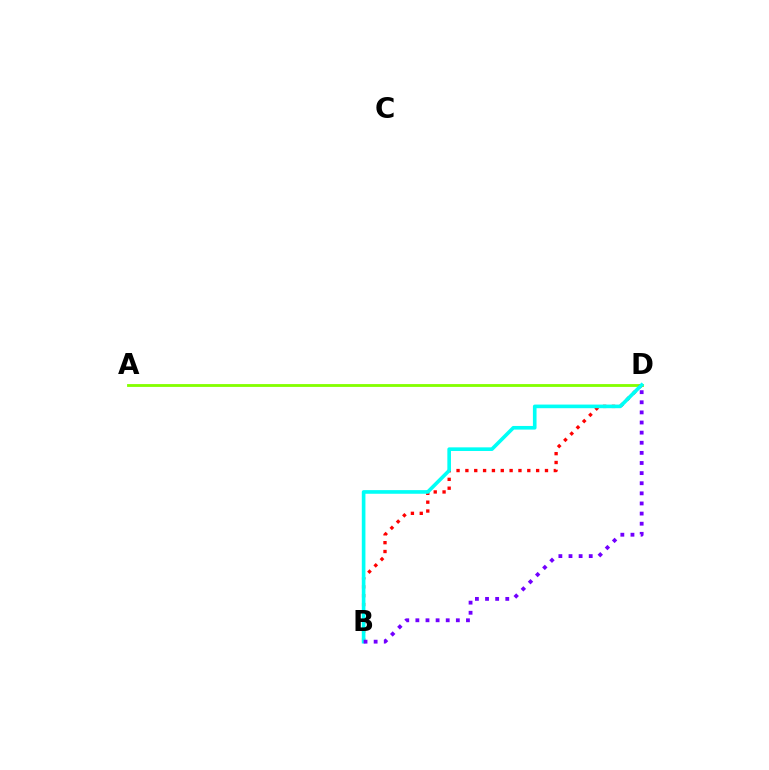{('A', 'D'): [{'color': '#84ff00', 'line_style': 'solid', 'thickness': 2.04}], ('B', 'D'): [{'color': '#ff0000', 'line_style': 'dotted', 'thickness': 2.4}, {'color': '#00fff6', 'line_style': 'solid', 'thickness': 2.62}, {'color': '#7200ff', 'line_style': 'dotted', 'thickness': 2.75}]}